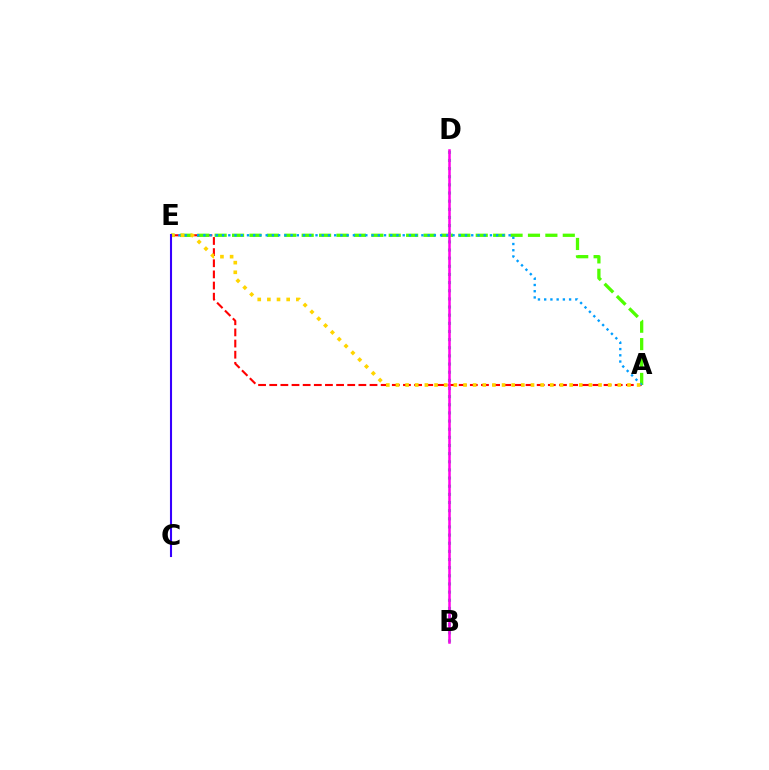{('A', 'E'): [{'color': '#ff0000', 'line_style': 'dashed', 'thickness': 1.51}, {'color': '#4fff00', 'line_style': 'dashed', 'thickness': 2.36}, {'color': '#009eff', 'line_style': 'dotted', 'thickness': 1.69}, {'color': '#ffd500', 'line_style': 'dotted', 'thickness': 2.62}], ('B', 'D'): [{'color': '#00ff86', 'line_style': 'dotted', 'thickness': 2.21}, {'color': '#ff00ed', 'line_style': 'solid', 'thickness': 1.81}], ('C', 'E'): [{'color': '#3700ff', 'line_style': 'solid', 'thickness': 1.51}]}